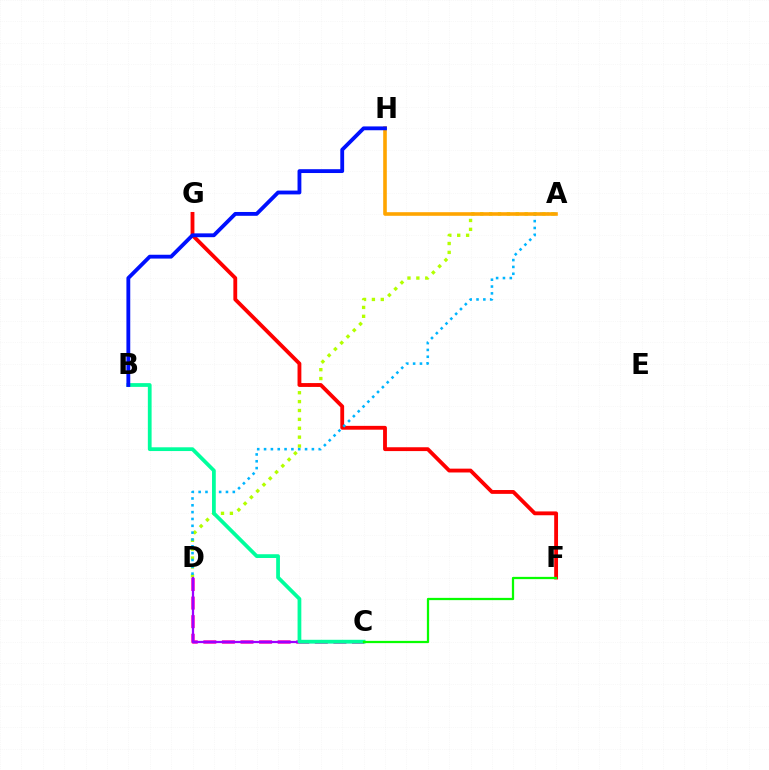{('A', 'D'): [{'color': '#b3ff00', 'line_style': 'dotted', 'thickness': 2.41}, {'color': '#00b5ff', 'line_style': 'dotted', 'thickness': 1.86}], ('F', 'G'): [{'color': '#ff0000', 'line_style': 'solid', 'thickness': 2.76}], ('C', 'D'): [{'color': '#ff00bd', 'line_style': 'dashed', 'thickness': 2.52}, {'color': '#9b00ff', 'line_style': 'solid', 'thickness': 1.62}], ('A', 'H'): [{'color': '#ffa500', 'line_style': 'solid', 'thickness': 2.6}], ('B', 'C'): [{'color': '#00ff9d', 'line_style': 'solid', 'thickness': 2.71}], ('C', 'F'): [{'color': '#08ff00', 'line_style': 'solid', 'thickness': 1.63}], ('B', 'H'): [{'color': '#0010ff', 'line_style': 'solid', 'thickness': 2.76}]}